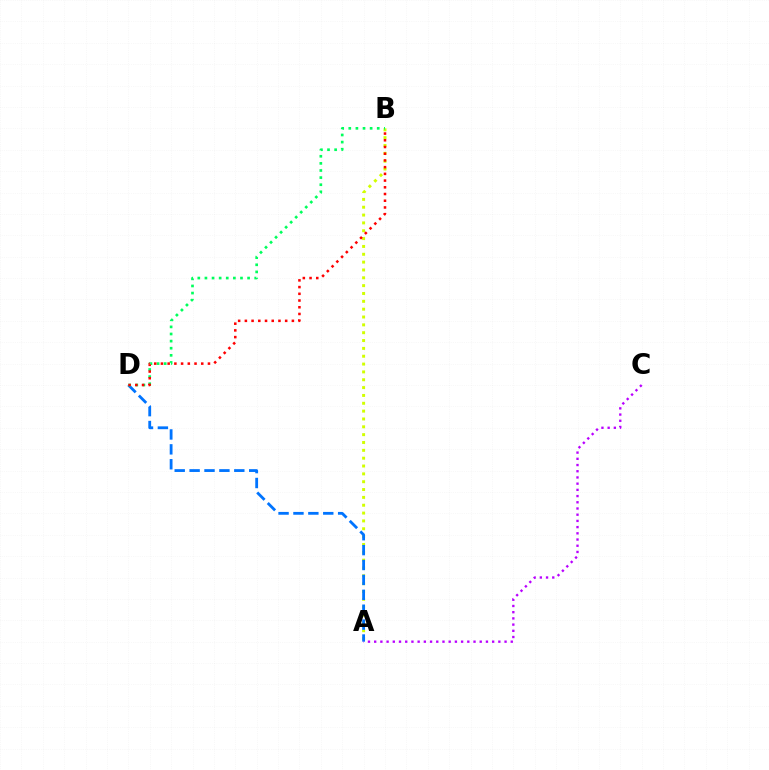{('A', 'B'): [{'color': '#d1ff00', 'line_style': 'dotted', 'thickness': 2.13}], ('A', 'D'): [{'color': '#0074ff', 'line_style': 'dashed', 'thickness': 2.02}], ('A', 'C'): [{'color': '#b900ff', 'line_style': 'dotted', 'thickness': 1.69}], ('B', 'D'): [{'color': '#00ff5c', 'line_style': 'dotted', 'thickness': 1.93}, {'color': '#ff0000', 'line_style': 'dotted', 'thickness': 1.82}]}